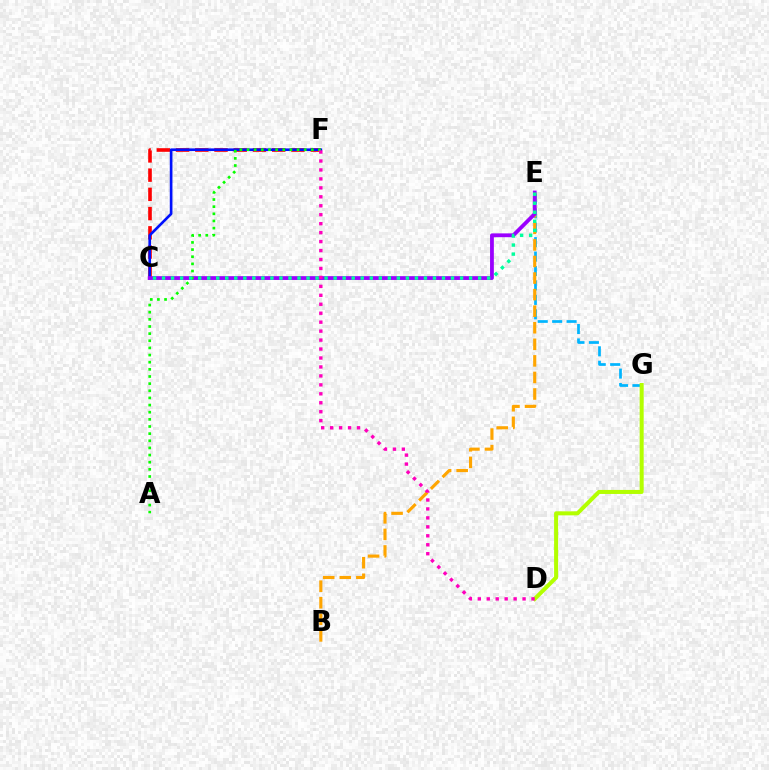{('E', 'G'): [{'color': '#00b5ff', 'line_style': 'dashed', 'thickness': 1.96}], ('C', 'F'): [{'color': '#ff0000', 'line_style': 'dashed', 'thickness': 2.61}, {'color': '#0010ff', 'line_style': 'solid', 'thickness': 1.91}], ('B', 'E'): [{'color': '#ffa500', 'line_style': 'dashed', 'thickness': 2.25}], ('C', 'E'): [{'color': '#9b00ff', 'line_style': 'solid', 'thickness': 2.73}, {'color': '#00ff9d', 'line_style': 'dotted', 'thickness': 2.45}], ('D', 'G'): [{'color': '#b3ff00', 'line_style': 'solid', 'thickness': 2.9}], ('A', 'F'): [{'color': '#08ff00', 'line_style': 'dotted', 'thickness': 1.94}], ('D', 'F'): [{'color': '#ff00bd', 'line_style': 'dotted', 'thickness': 2.43}]}